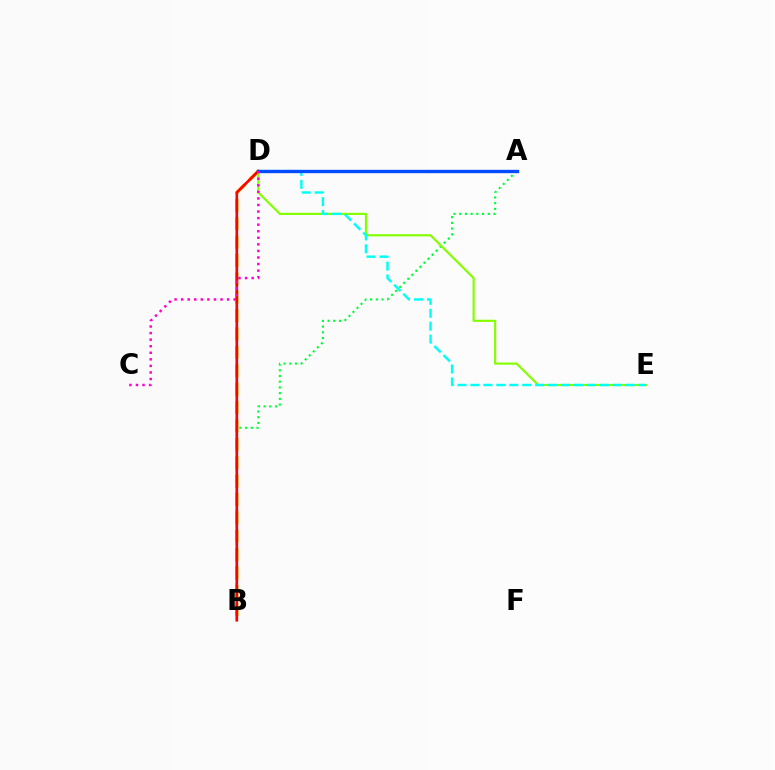{('B', 'D'): [{'color': '#ffbd00', 'line_style': 'dashed', 'thickness': 2.5}, {'color': '#ff0000', 'line_style': 'solid', 'thickness': 1.92}], ('A', 'B'): [{'color': '#00ff39', 'line_style': 'dotted', 'thickness': 1.55}], ('D', 'E'): [{'color': '#84ff00', 'line_style': 'solid', 'thickness': 1.56}, {'color': '#00fff6', 'line_style': 'dashed', 'thickness': 1.76}], ('A', 'D'): [{'color': '#7200ff', 'line_style': 'solid', 'thickness': 1.88}, {'color': '#004bff', 'line_style': 'solid', 'thickness': 2.41}], ('C', 'D'): [{'color': '#ff00cf', 'line_style': 'dotted', 'thickness': 1.78}]}